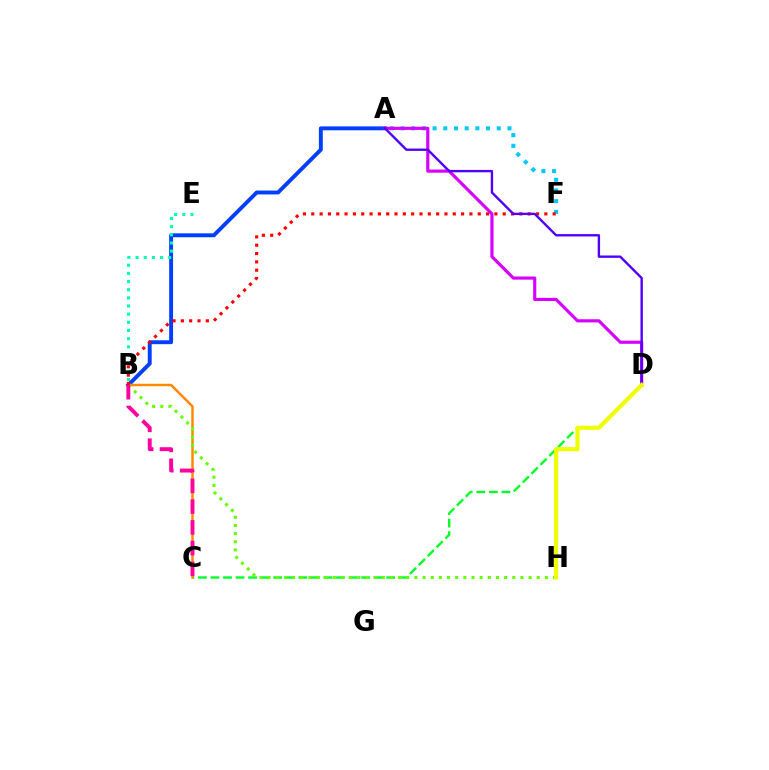{('A', 'B'): [{'color': '#003fff', 'line_style': 'solid', 'thickness': 2.81}], ('C', 'D'): [{'color': '#00ff27', 'line_style': 'dashed', 'thickness': 1.71}], ('A', 'F'): [{'color': '#00c7ff', 'line_style': 'dotted', 'thickness': 2.91}], ('B', 'C'): [{'color': '#ff8800', 'line_style': 'solid', 'thickness': 1.78}, {'color': '#ff00a0', 'line_style': 'dashed', 'thickness': 2.82}], ('B', 'E'): [{'color': '#00ffaf', 'line_style': 'dotted', 'thickness': 2.22}], ('B', 'H'): [{'color': '#66ff00', 'line_style': 'dotted', 'thickness': 2.22}], ('A', 'D'): [{'color': '#d600ff', 'line_style': 'solid', 'thickness': 2.28}, {'color': '#4f00ff', 'line_style': 'solid', 'thickness': 1.71}], ('B', 'F'): [{'color': '#ff0000', 'line_style': 'dotted', 'thickness': 2.26}], ('D', 'H'): [{'color': '#eeff00', 'line_style': 'solid', 'thickness': 2.98}]}